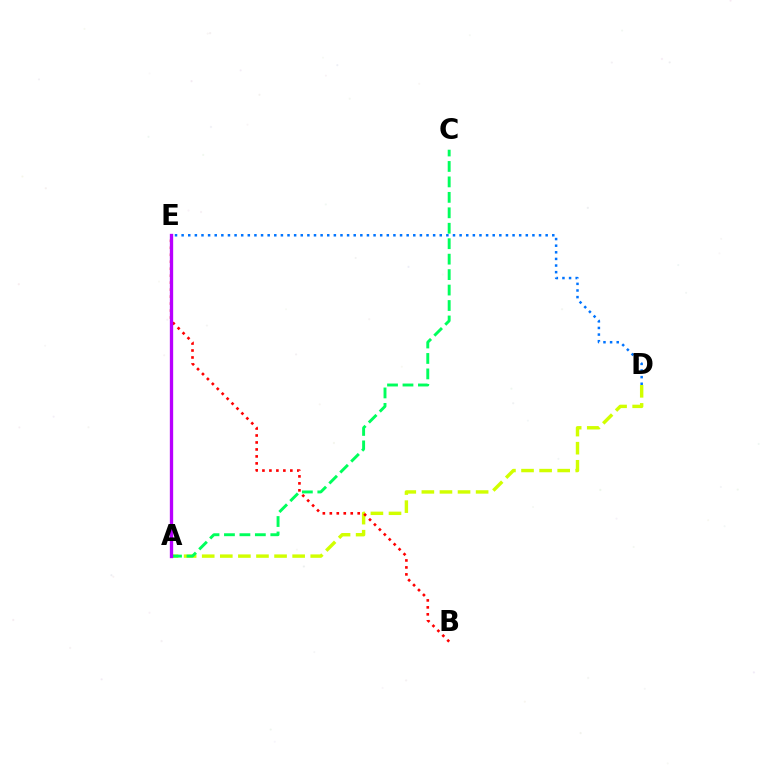{('A', 'D'): [{'color': '#d1ff00', 'line_style': 'dashed', 'thickness': 2.46}], ('B', 'E'): [{'color': '#ff0000', 'line_style': 'dotted', 'thickness': 1.89}], ('A', 'C'): [{'color': '#00ff5c', 'line_style': 'dashed', 'thickness': 2.1}], ('D', 'E'): [{'color': '#0074ff', 'line_style': 'dotted', 'thickness': 1.8}], ('A', 'E'): [{'color': '#b900ff', 'line_style': 'solid', 'thickness': 2.4}]}